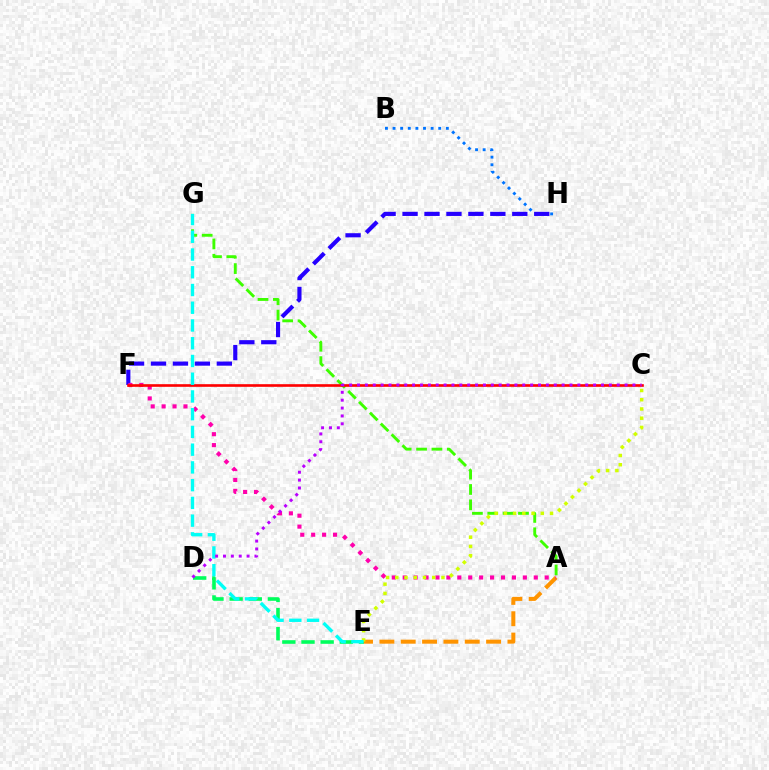{('B', 'H'): [{'color': '#0074ff', 'line_style': 'dotted', 'thickness': 2.07}], ('F', 'H'): [{'color': '#2500ff', 'line_style': 'dashed', 'thickness': 2.98}], ('D', 'E'): [{'color': '#00ff5c', 'line_style': 'dashed', 'thickness': 2.6}], ('A', 'E'): [{'color': '#ff9400', 'line_style': 'dashed', 'thickness': 2.9}], ('A', 'G'): [{'color': '#3dff00', 'line_style': 'dashed', 'thickness': 2.09}], ('A', 'F'): [{'color': '#ff00ac', 'line_style': 'dotted', 'thickness': 2.97}], ('C', 'F'): [{'color': '#ff0000', 'line_style': 'solid', 'thickness': 1.9}], ('C', 'E'): [{'color': '#d1ff00', 'line_style': 'dotted', 'thickness': 2.51}], ('E', 'G'): [{'color': '#00fff6', 'line_style': 'dashed', 'thickness': 2.41}], ('C', 'D'): [{'color': '#b900ff', 'line_style': 'dotted', 'thickness': 2.14}]}